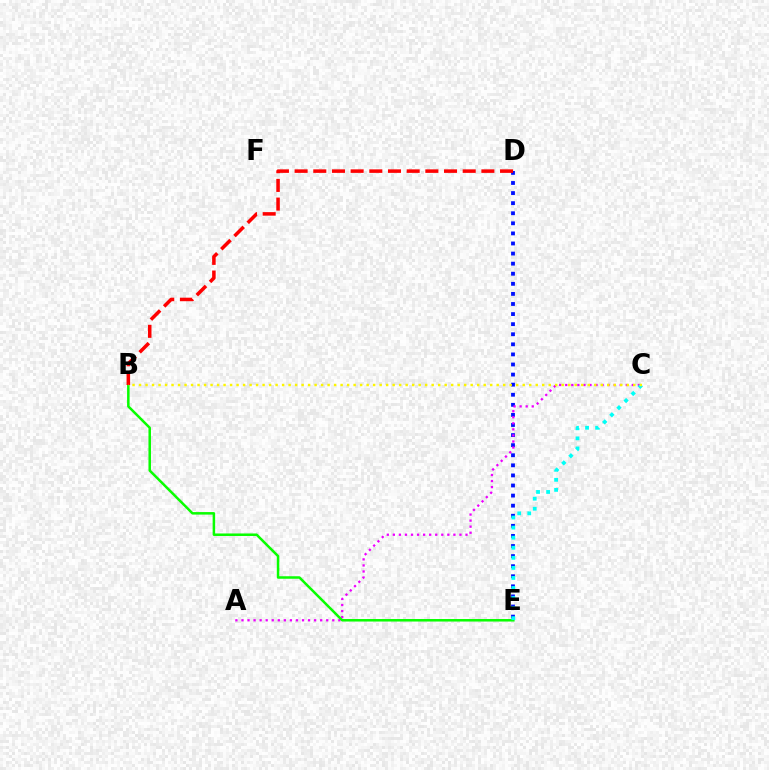{('D', 'E'): [{'color': '#0010ff', 'line_style': 'dotted', 'thickness': 2.74}], ('A', 'C'): [{'color': '#ee00ff', 'line_style': 'dotted', 'thickness': 1.64}], ('B', 'E'): [{'color': '#08ff00', 'line_style': 'solid', 'thickness': 1.81}], ('C', 'E'): [{'color': '#00fff6', 'line_style': 'dotted', 'thickness': 2.73}], ('B', 'D'): [{'color': '#ff0000', 'line_style': 'dashed', 'thickness': 2.54}], ('B', 'C'): [{'color': '#fcf500', 'line_style': 'dotted', 'thickness': 1.77}]}